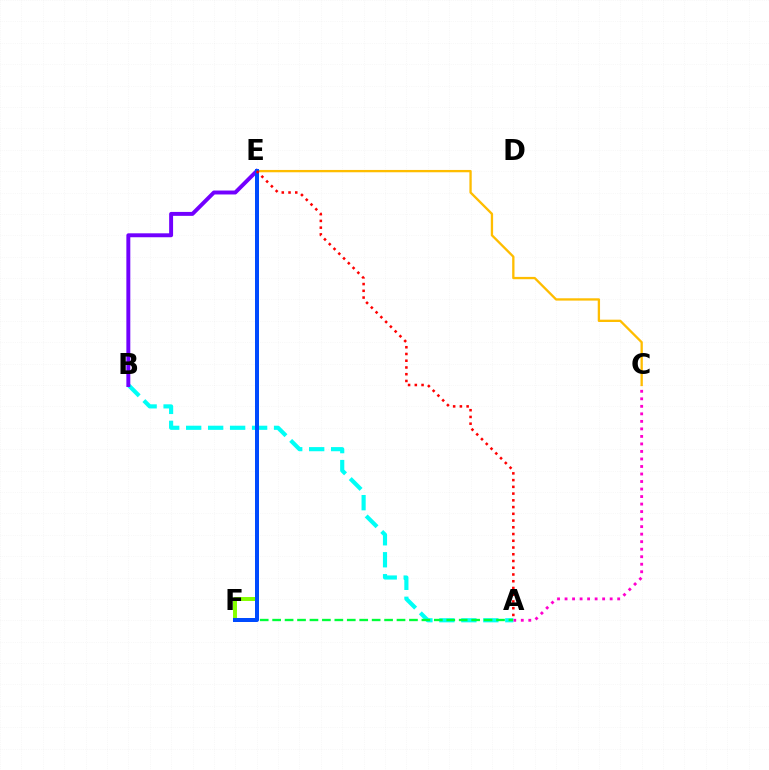{('A', 'C'): [{'color': '#ff00cf', 'line_style': 'dotted', 'thickness': 2.04}], ('A', 'B'): [{'color': '#00fff6', 'line_style': 'dashed', 'thickness': 2.99}], ('A', 'F'): [{'color': '#00ff39', 'line_style': 'dashed', 'thickness': 1.69}], ('C', 'E'): [{'color': '#ffbd00', 'line_style': 'solid', 'thickness': 1.67}], ('B', 'E'): [{'color': '#7200ff', 'line_style': 'solid', 'thickness': 2.83}], ('E', 'F'): [{'color': '#84ff00', 'line_style': 'solid', 'thickness': 2.85}, {'color': '#004bff', 'line_style': 'solid', 'thickness': 2.87}], ('A', 'E'): [{'color': '#ff0000', 'line_style': 'dotted', 'thickness': 1.83}]}